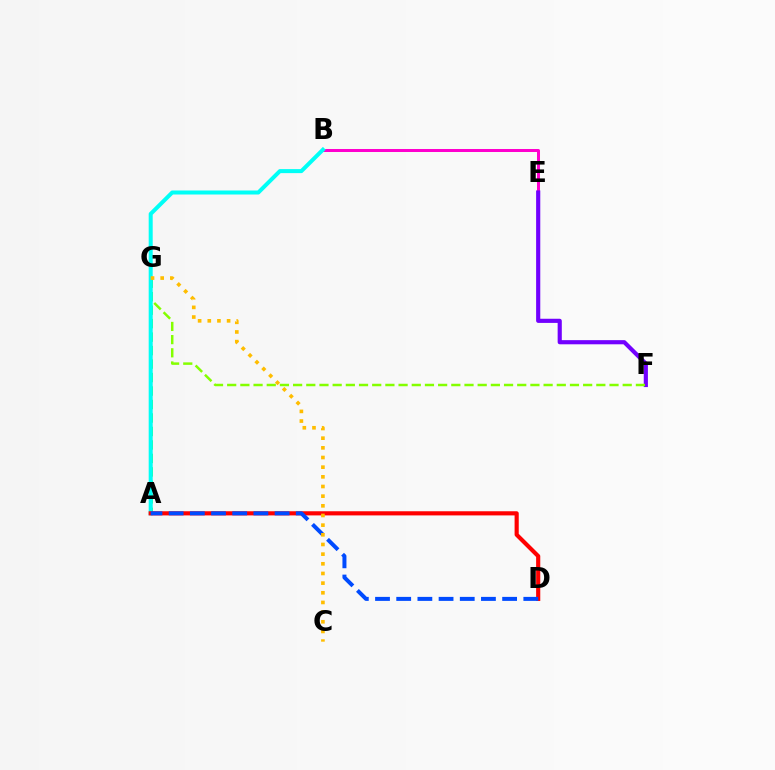{('B', 'E'): [{'color': '#ff00cf', 'line_style': 'solid', 'thickness': 2.17}], ('E', 'F'): [{'color': '#7200ff', 'line_style': 'solid', 'thickness': 2.99}], ('A', 'G'): [{'color': '#00ff39', 'line_style': 'dashed', 'thickness': 1.83}], ('F', 'G'): [{'color': '#84ff00', 'line_style': 'dashed', 'thickness': 1.79}], ('A', 'B'): [{'color': '#00fff6', 'line_style': 'solid', 'thickness': 2.89}], ('A', 'D'): [{'color': '#ff0000', 'line_style': 'solid', 'thickness': 2.98}, {'color': '#004bff', 'line_style': 'dashed', 'thickness': 2.88}], ('C', 'G'): [{'color': '#ffbd00', 'line_style': 'dotted', 'thickness': 2.63}]}